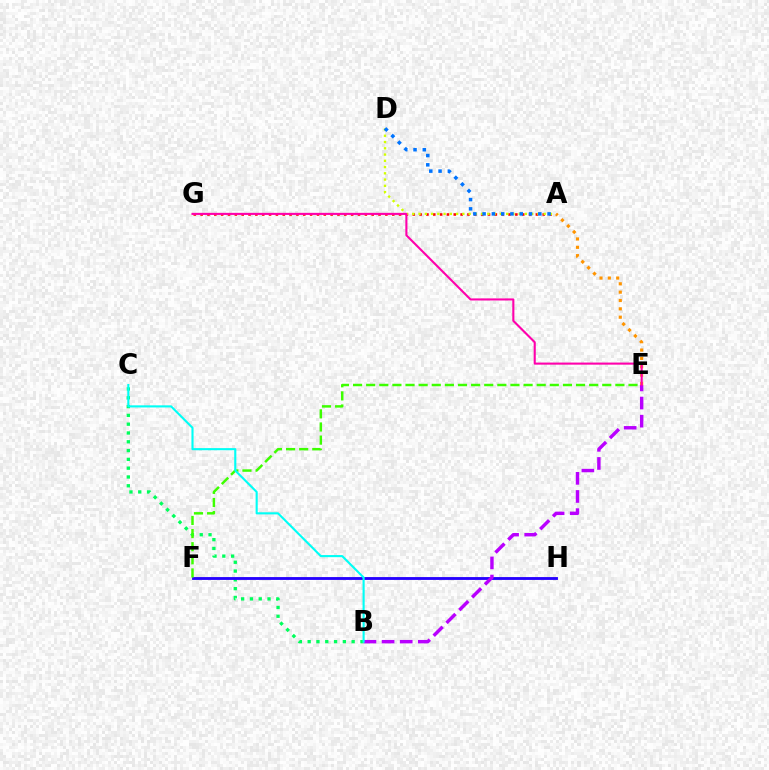{('A', 'G'): [{'color': '#ff0000', 'line_style': 'dotted', 'thickness': 1.86}], ('B', 'C'): [{'color': '#00ff5c', 'line_style': 'dotted', 'thickness': 2.39}, {'color': '#00fff6', 'line_style': 'solid', 'thickness': 1.52}], ('F', 'H'): [{'color': '#2500ff', 'line_style': 'solid', 'thickness': 2.05}], ('E', 'F'): [{'color': '#3dff00', 'line_style': 'dashed', 'thickness': 1.78}], ('A', 'D'): [{'color': '#d1ff00', 'line_style': 'dotted', 'thickness': 1.7}, {'color': '#0074ff', 'line_style': 'dotted', 'thickness': 2.52}], ('B', 'E'): [{'color': '#b900ff', 'line_style': 'dashed', 'thickness': 2.46}], ('A', 'E'): [{'color': '#ff9400', 'line_style': 'dotted', 'thickness': 2.27}], ('E', 'G'): [{'color': '#ff00ac', 'line_style': 'solid', 'thickness': 1.51}]}